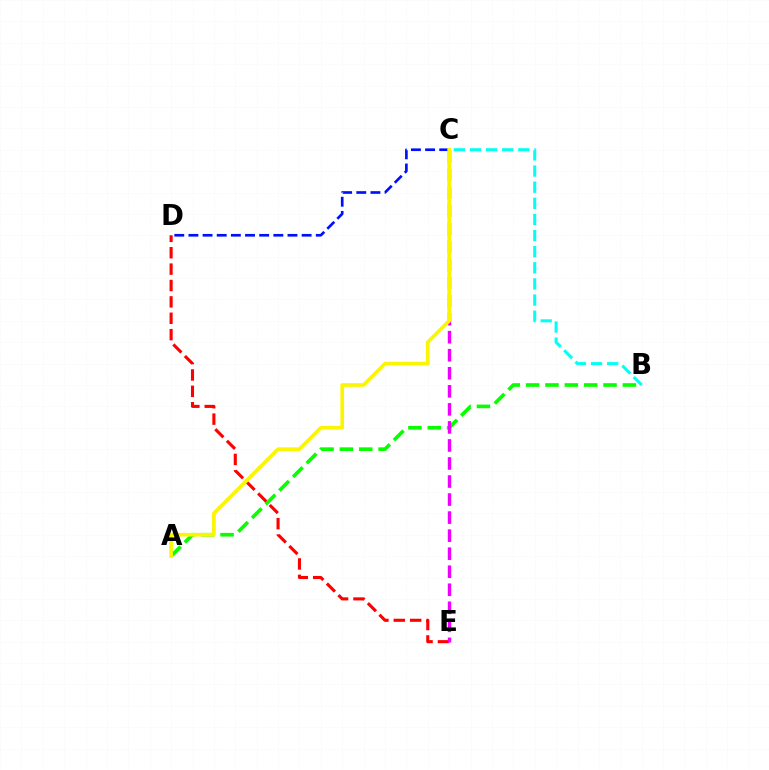{('A', 'B'): [{'color': '#08ff00', 'line_style': 'dashed', 'thickness': 2.63}], ('D', 'E'): [{'color': '#ff0000', 'line_style': 'dashed', 'thickness': 2.23}], ('C', 'D'): [{'color': '#0010ff', 'line_style': 'dashed', 'thickness': 1.92}], ('C', 'E'): [{'color': '#ee00ff', 'line_style': 'dashed', 'thickness': 2.45}], ('A', 'C'): [{'color': '#fcf500', 'line_style': 'solid', 'thickness': 2.64}], ('B', 'C'): [{'color': '#00fff6', 'line_style': 'dashed', 'thickness': 2.19}]}